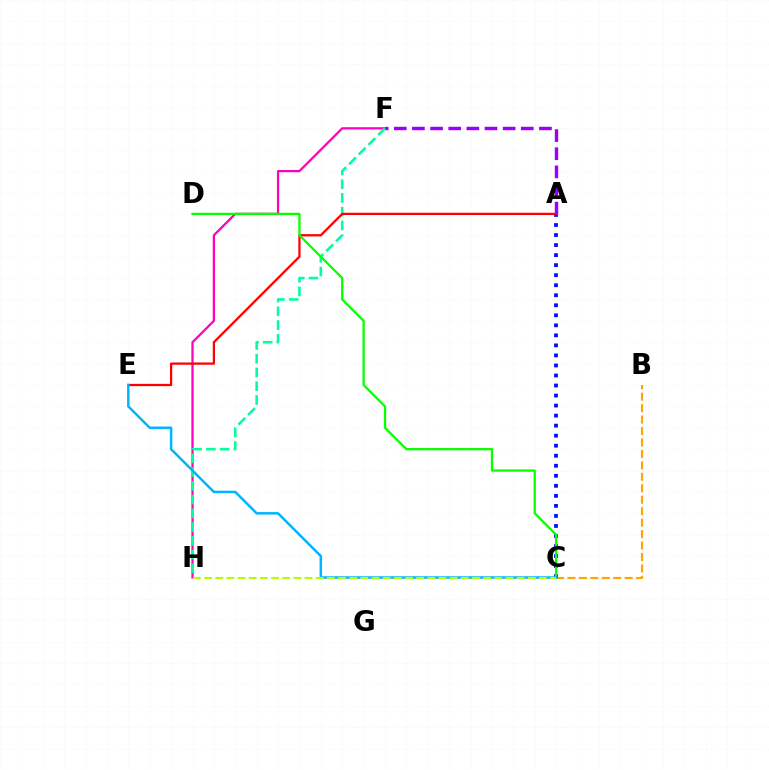{('B', 'C'): [{'color': '#ffa500', 'line_style': 'dashed', 'thickness': 1.56}], ('A', 'C'): [{'color': '#0010ff', 'line_style': 'dotted', 'thickness': 2.73}], ('F', 'H'): [{'color': '#ff00bd', 'line_style': 'solid', 'thickness': 1.62}, {'color': '#00ff9d', 'line_style': 'dashed', 'thickness': 1.87}], ('A', 'E'): [{'color': '#ff0000', 'line_style': 'solid', 'thickness': 1.63}], ('C', 'D'): [{'color': '#08ff00', 'line_style': 'solid', 'thickness': 1.63}], ('A', 'F'): [{'color': '#9b00ff', 'line_style': 'dashed', 'thickness': 2.47}], ('C', 'E'): [{'color': '#00b5ff', 'line_style': 'solid', 'thickness': 1.79}], ('C', 'H'): [{'color': '#b3ff00', 'line_style': 'dashed', 'thickness': 1.52}]}